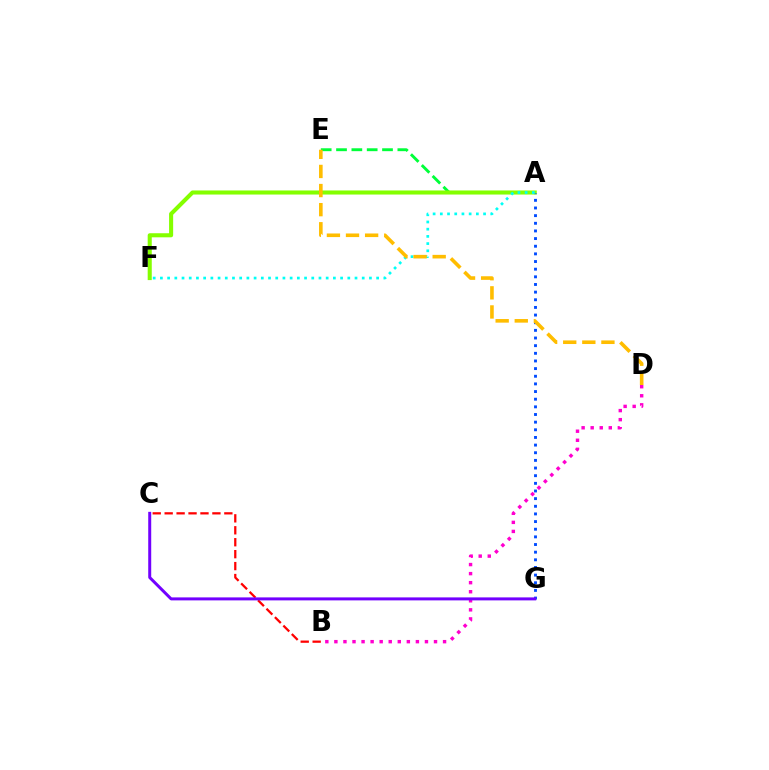{('A', 'E'): [{'color': '#00ff39', 'line_style': 'dashed', 'thickness': 2.08}], ('A', 'F'): [{'color': '#84ff00', 'line_style': 'solid', 'thickness': 2.94}, {'color': '#00fff6', 'line_style': 'dotted', 'thickness': 1.96}], ('B', 'D'): [{'color': '#ff00cf', 'line_style': 'dotted', 'thickness': 2.46}], ('B', 'C'): [{'color': '#ff0000', 'line_style': 'dashed', 'thickness': 1.62}], ('A', 'G'): [{'color': '#004bff', 'line_style': 'dotted', 'thickness': 2.08}], ('C', 'G'): [{'color': '#7200ff', 'line_style': 'solid', 'thickness': 2.15}], ('D', 'E'): [{'color': '#ffbd00', 'line_style': 'dashed', 'thickness': 2.6}]}